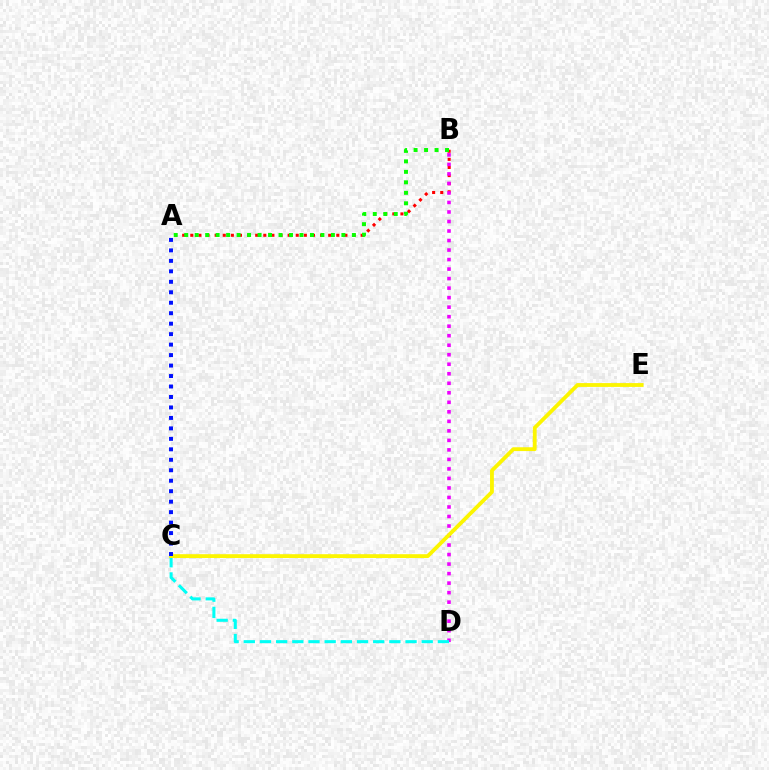{('A', 'B'): [{'color': '#ff0000', 'line_style': 'dotted', 'thickness': 2.2}, {'color': '#08ff00', 'line_style': 'dotted', 'thickness': 2.85}], ('B', 'D'): [{'color': '#ee00ff', 'line_style': 'dotted', 'thickness': 2.59}], ('C', 'D'): [{'color': '#00fff6', 'line_style': 'dashed', 'thickness': 2.2}], ('C', 'E'): [{'color': '#fcf500', 'line_style': 'solid', 'thickness': 2.75}], ('A', 'C'): [{'color': '#0010ff', 'line_style': 'dotted', 'thickness': 2.84}]}